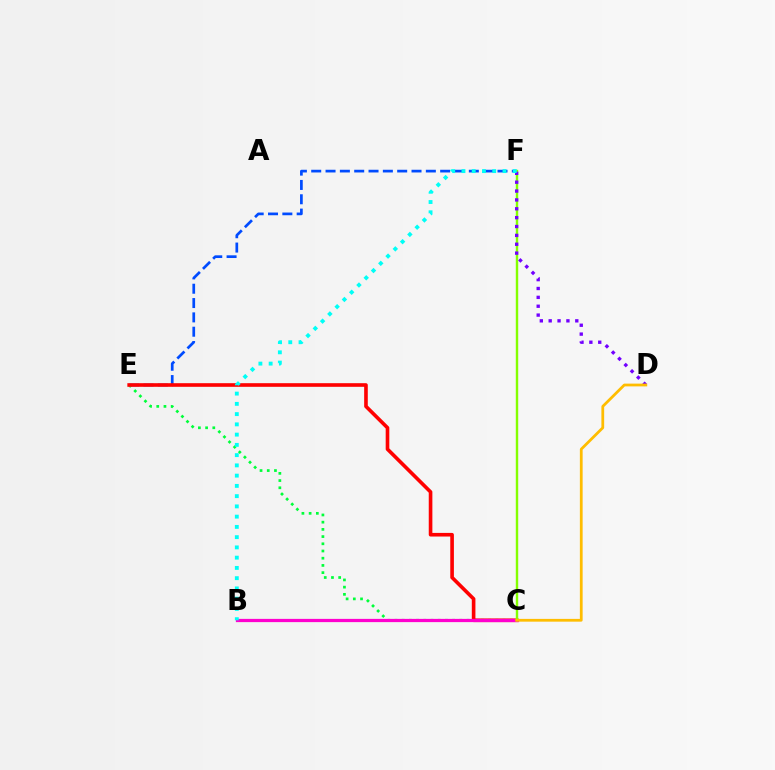{('E', 'F'): [{'color': '#004bff', 'line_style': 'dashed', 'thickness': 1.95}], ('C', 'E'): [{'color': '#00ff39', 'line_style': 'dotted', 'thickness': 1.96}, {'color': '#ff0000', 'line_style': 'solid', 'thickness': 2.61}], ('B', 'C'): [{'color': '#ff00cf', 'line_style': 'solid', 'thickness': 2.33}], ('C', 'F'): [{'color': '#84ff00', 'line_style': 'solid', 'thickness': 1.74}], ('D', 'F'): [{'color': '#7200ff', 'line_style': 'dotted', 'thickness': 2.41}], ('B', 'F'): [{'color': '#00fff6', 'line_style': 'dotted', 'thickness': 2.79}], ('C', 'D'): [{'color': '#ffbd00', 'line_style': 'solid', 'thickness': 1.99}]}